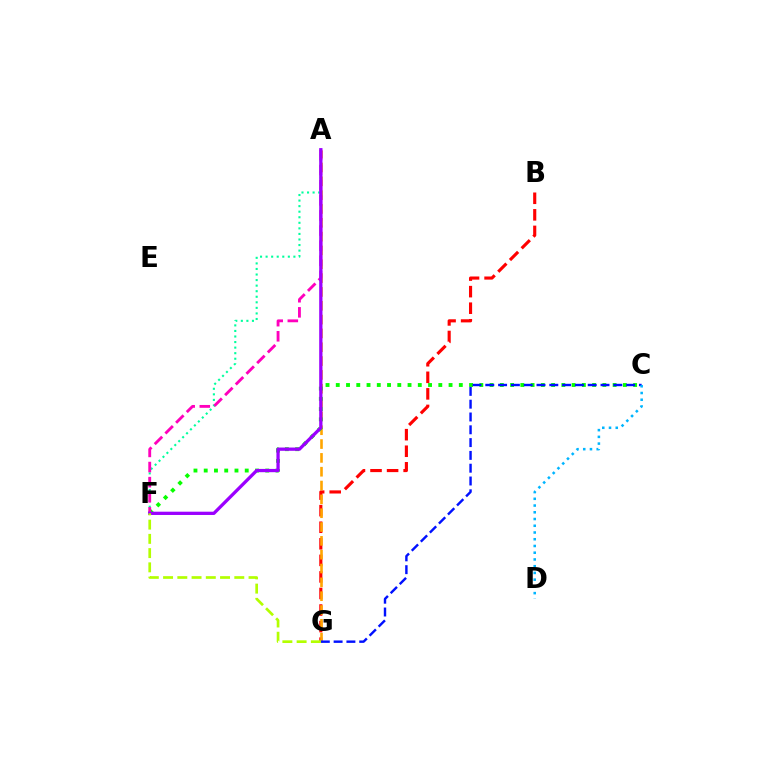{('B', 'G'): [{'color': '#ff0000', 'line_style': 'dashed', 'thickness': 2.25}], ('A', 'F'): [{'color': '#00ff9d', 'line_style': 'dotted', 'thickness': 1.51}, {'color': '#ff00bd', 'line_style': 'dashed', 'thickness': 2.05}, {'color': '#9b00ff', 'line_style': 'solid', 'thickness': 2.36}], ('A', 'G'): [{'color': '#ffa500', 'line_style': 'dashed', 'thickness': 1.88}], ('C', 'F'): [{'color': '#08ff00', 'line_style': 'dotted', 'thickness': 2.79}], ('C', 'G'): [{'color': '#0010ff', 'line_style': 'dashed', 'thickness': 1.74}], ('C', 'D'): [{'color': '#00b5ff', 'line_style': 'dotted', 'thickness': 1.83}], ('F', 'G'): [{'color': '#b3ff00', 'line_style': 'dashed', 'thickness': 1.94}]}